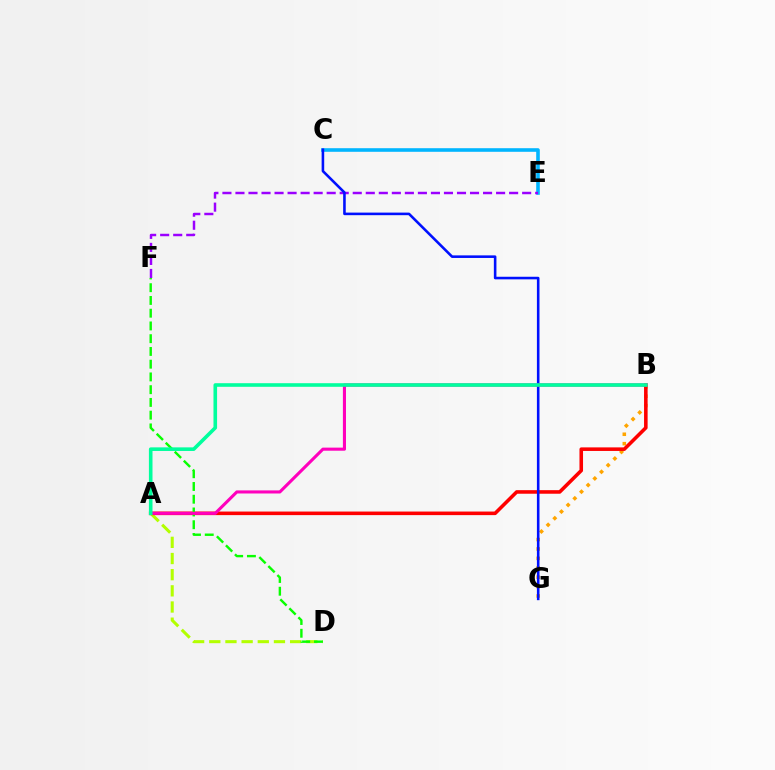{('C', 'E'): [{'color': '#00b5ff', 'line_style': 'solid', 'thickness': 2.59}], ('B', 'G'): [{'color': '#ffa500', 'line_style': 'dotted', 'thickness': 2.56}], ('A', 'D'): [{'color': '#b3ff00', 'line_style': 'dashed', 'thickness': 2.2}], ('A', 'B'): [{'color': '#ff0000', 'line_style': 'solid', 'thickness': 2.57}, {'color': '#ff00bd', 'line_style': 'solid', 'thickness': 2.22}, {'color': '#00ff9d', 'line_style': 'solid', 'thickness': 2.59}], ('E', 'F'): [{'color': '#9b00ff', 'line_style': 'dashed', 'thickness': 1.77}], ('C', 'G'): [{'color': '#0010ff', 'line_style': 'solid', 'thickness': 1.86}], ('D', 'F'): [{'color': '#08ff00', 'line_style': 'dashed', 'thickness': 1.73}]}